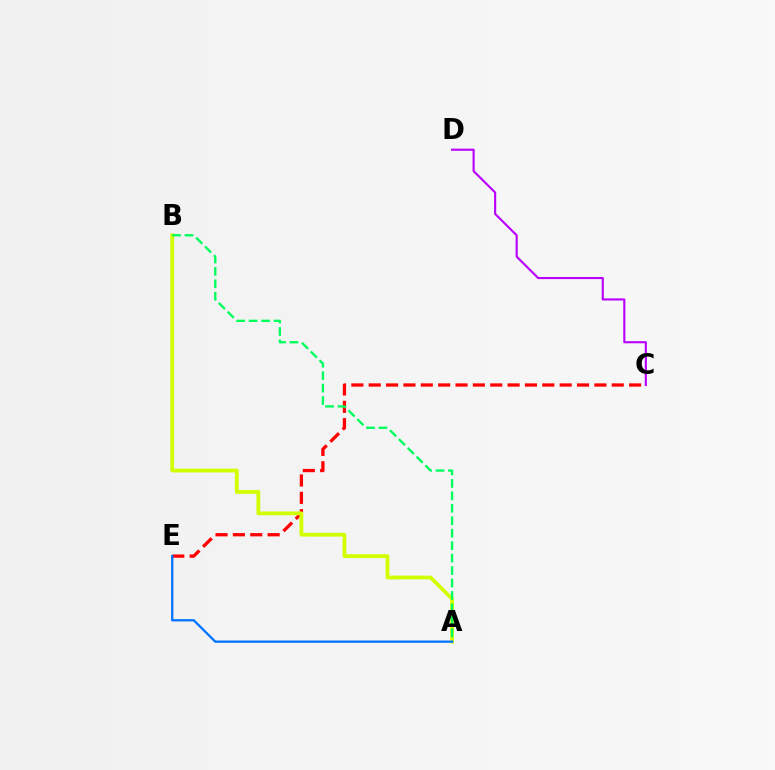{('C', 'E'): [{'color': '#ff0000', 'line_style': 'dashed', 'thickness': 2.36}], ('A', 'B'): [{'color': '#d1ff00', 'line_style': 'solid', 'thickness': 2.71}, {'color': '#00ff5c', 'line_style': 'dashed', 'thickness': 1.69}], ('C', 'D'): [{'color': '#b900ff', 'line_style': 'solid', 'thickness': 1.53}], ('A', 'E'): [{'color': '#0074ff', 'line_style': 'solid', 'thickness': 1.65}]}